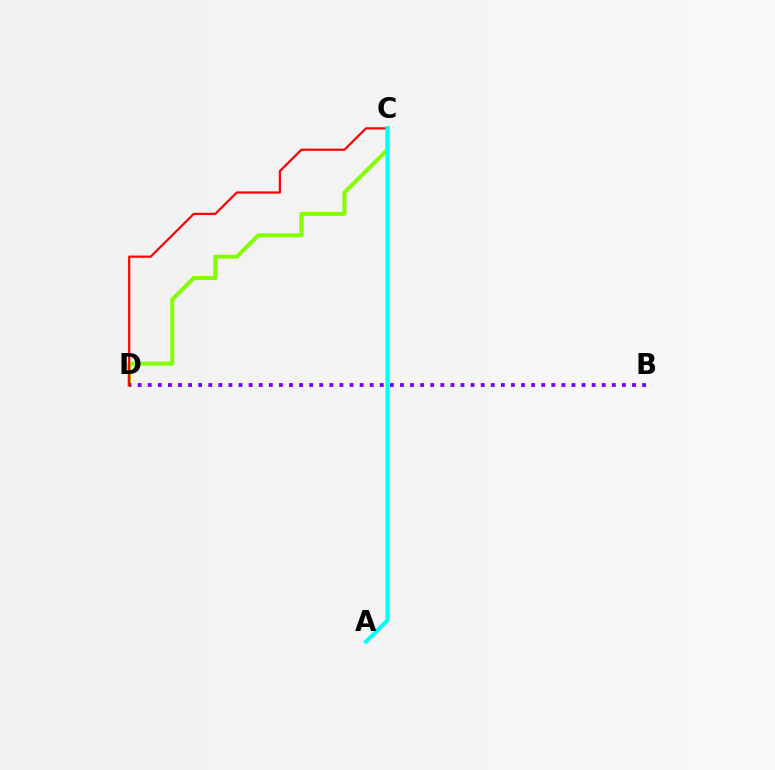{('C', 'D'): [{'color': '#84ff00', 'line_style': 'solid', 'thickness': 2.87}, {'color': '#ff0000', 'line_style': 'solid', 'thickness': 1.59}], ('B', 'D'): [{'color': '#7200ff', 'line_style': 'dotted', 'thickness': 2.74}], ('A', 'C'): [{'color': '#00fff6', 'line_style': 'solid', 'thickness': 2.92}]}